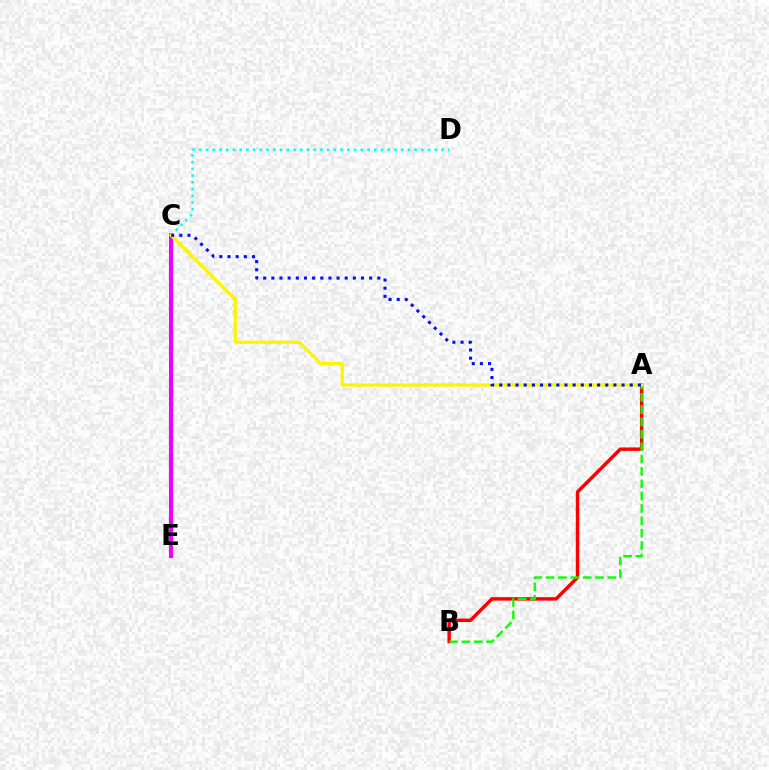{('C', 'E'): [{'color': '#ee00ff', 'line_style': 'solid', 'thickness': 2.94}], ('A', 'B'): [{'color': '#ff0000', 'line_style': 'solid', 'thickness': 2.48}, {'color': '#08ff00', 'line_style': 'dashed', 'thickness': 1.68}], ('C', 'D'): [{'color': '#00fff6', 'line_style': 'dotted', 'thickness': 1.83}], ('A', 'C'): [{'color': '#fcf500', 'line_style': 'solid', 'thickness': 2.32}, {'color': '#0010ff', 'line_style': 'dotted', 'thickness': 2.22}]}